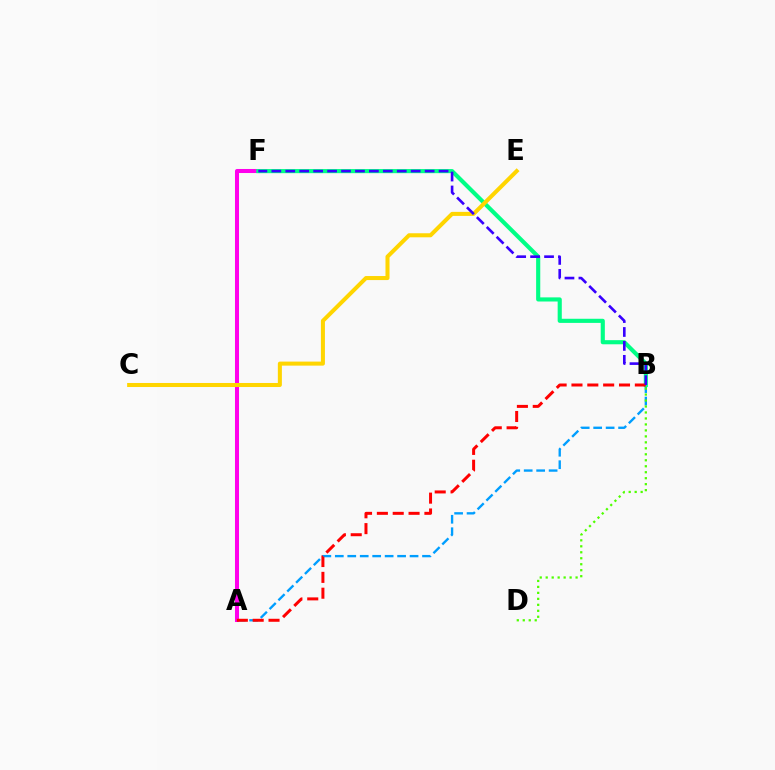{('A', 'B'): [{'color': '#009eff', 'line_style': 'dashed', 'thickness': 1.69}, {'color': '#ff0000', 'line_style': 'dashed', 'thickness': 2.15}], ('A', 'F'): [{'color': '#ff00ed', 'line_style': 'solid', 'thickness': 2.91}], ('B', 'F'): [{'color': '#00ff86', 'line_style': 'solid', 'thickness': 2.97}, {'color': '#3700ff', 'line_style': 'dashed', 'thickness': 1.89}], ('B', 'D'): [{'color': '#4fff00', 'line_style': 'dotted', 'thickness': 1.62}], ('C', 'E'): [{'color': '#ffd500', 'line_style': 'solid', 'thickness': 2.91}]}